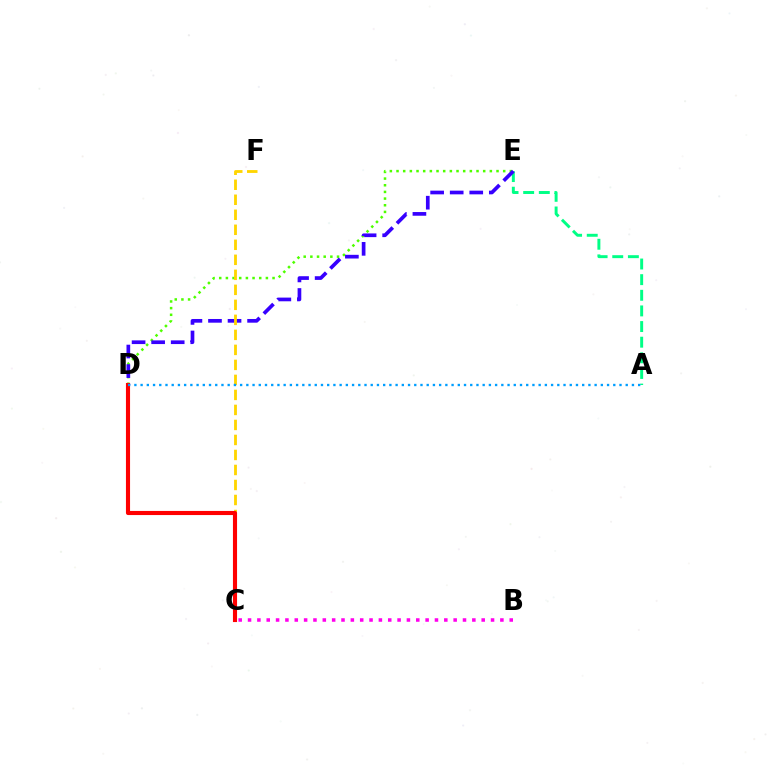{('A', 'E'): [{'color': '#00ff86', 'line_style': 'dashed', 'thickness': 2.12}], ('B', 'C'): [{'color': '#ff00ed', 'line_style': 'dotted', 'thickness': 2.54}], ('D', 'E'): [{'color': '#4fff00', 'line_style': 'dotted', 'thickness': 1.81}, {'color': '#3700ff', 'line_style': 'dashed', 'thickness': 2.66}], ('C', 'F'): [{'color': '#ffd500', 'line_style': 'dashed', 'thickness': 2.04}], ('C', 'D'): [{'color': '#ff0000', 'line_style': 'solid', 'thickness': 2.96}], ('A', 'D'): [{'color': '#009eff', 'line_style': 'dotted', 'thickness': 1.69}]}